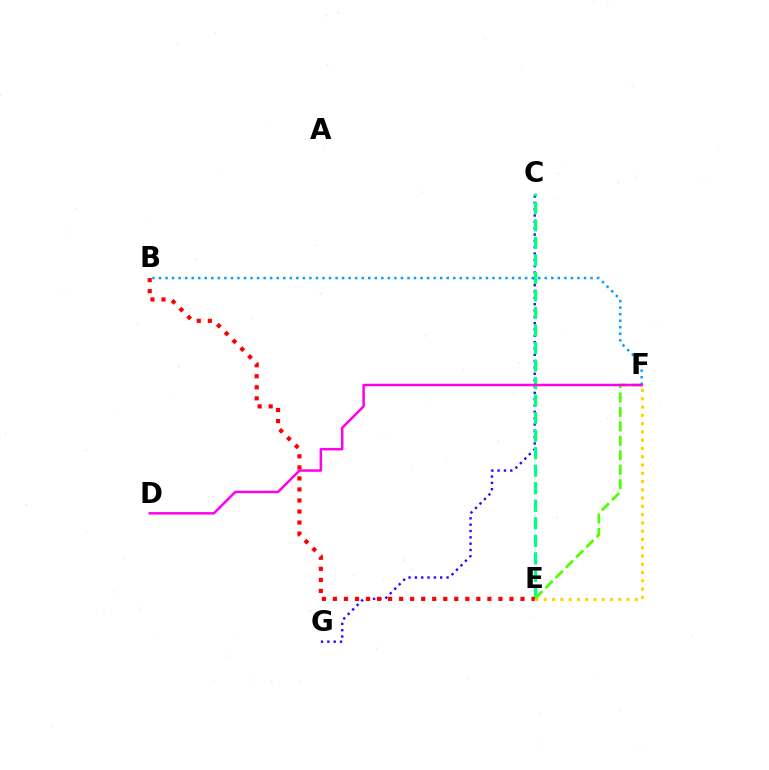{('B', 'F'): [{'color': '#009eff', 'line_style': 'dotted', 'thickness': 1.78}], ('C', 'G'): [{'color': '#3700ff', 'line_style': 'dotted', 'thickness': 1.72}], ('C', 'E'): [{'color': '#00ff86', 'line_style': 'dashed', 'thickness': 2.38}], ('E', 'F'): [{'color': '#ffd500', 'line_style': 'dotted', 'thickness': 2.25}, {'color': '#4fff00', 'line_style': 'dashed', 'thickness': 1.96}], ('D', 'F'): [{'color': '#ff00ed', 'line_style': 'solid', 'thickness': 1.8}], ('B', 'E'): [{'color': '#ff0000', 'line_style': 'dotted', 'thickness': 3.0}]}